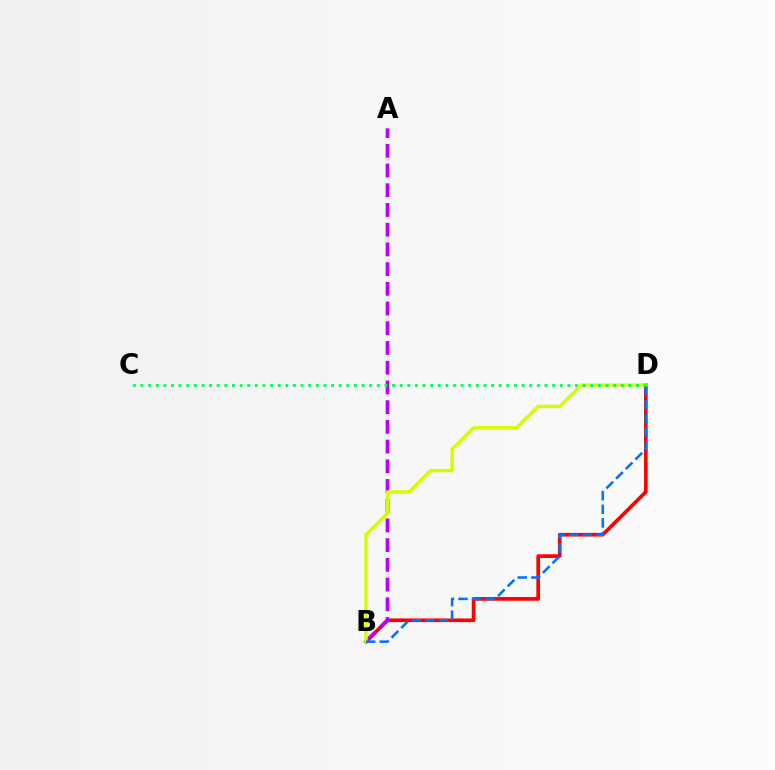{('B', 'D'): [{'color': '#ff0000', 'line_style': 'solid', 'thickness': 2.65}, {'color': '#d1ff00', 'line_style': 'solid', 'thickness': 2.44}, {'color': '#0074ff', 'line_style': 'dashed', 'thickness': 1.85}], ('A', 'B'): [{'color': '#b900ff', 'line_style': 'dashed', 'thickness': 2.68}], ('C', 'D'): [{'color': '#00ff5c', 'line_style': 'dotted', 'thickness': 2.07}]}